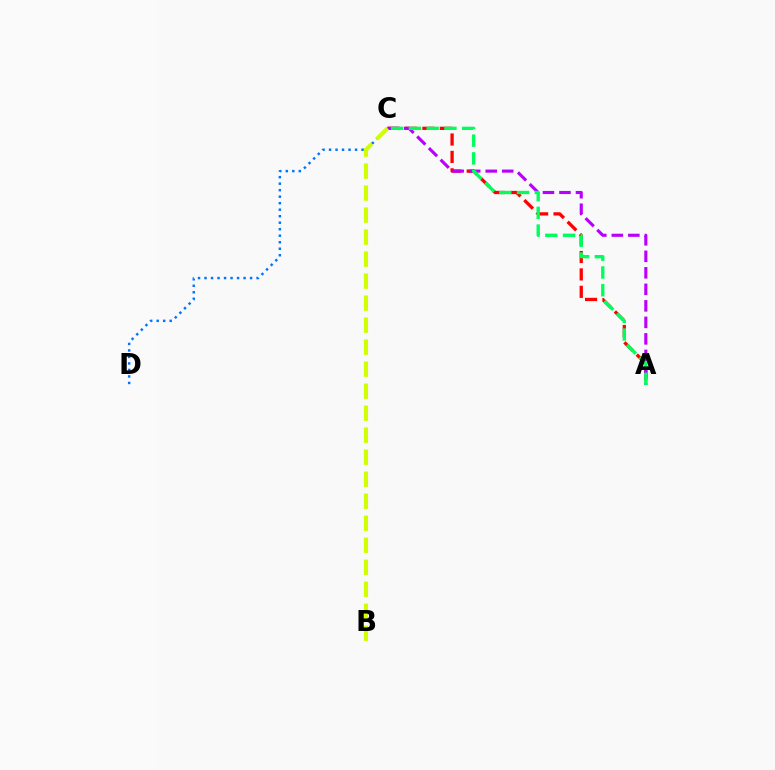{('A', 'C'): [{'color': '#ff0000', 'line_style': 'dashed', 'thickness': 2.37}, {'color': '#b900ff', 'line_style': 'dashed', 'thickness': 2.24}, {'color': '#00ff5c', 'line_style': 'dashed', 'thickness': 2.41}], ('C', 'D'): [{'color': '#0074ff', 'line_style': 'dotted', 'thickness': 1.77}], ('B', 'C'): [{'color': '#d1ff00', 'line_style': 'dashed', 'thickness': 2.99}]}